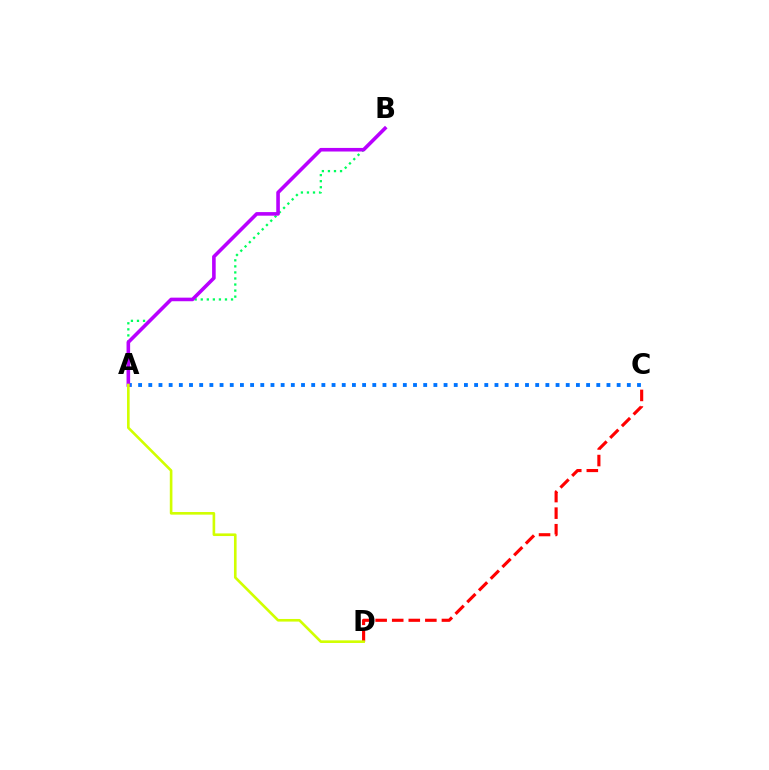{('C', 'D'): [{'color': '#ff0000', 'line_style': 'dashed', 'thickness': 2.25}], ('A', 'B'): [{'color': '#00ff5c', 'line_style': 'dotted', 'thickness': 1.64}, {'color': '#b900ff', 'line_style': 'solid', 'thickness': 2.59}], ('A', 'C'): [{'color': '#0074ff', 'line_style': 'dotted', 'thickness': 2.77}], ('A', 'D'): [{'color': '#d1ff00', 'line_style': 'solid', 'thickness': 1.89}]}